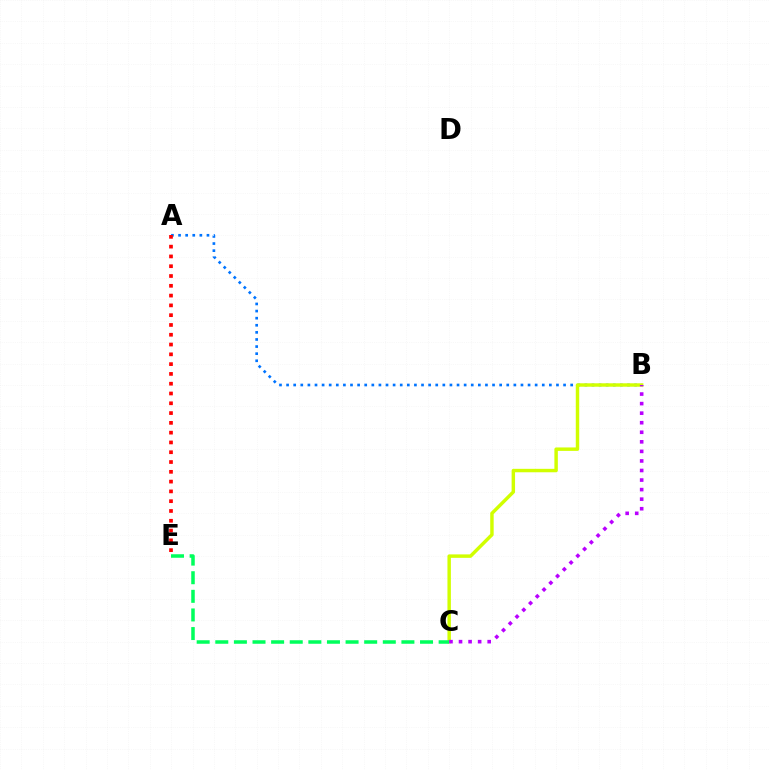{('A', 'B'): [{'color': '#0074ff', 'line_style': 'dotted', 'thickness': 1.93}], ('A', 'E'): [{'color': '#ff0000', 'line_style': 'dotted', 'thickness': 2.66}], ('B', 'C'): [{'color': '#d1ff00', 'line_style': 'solid', 'thickness': 2.48}, {'color': '#b900ff', 'line_style': 'dotted', 'thickness': 2.6}], ('C', 'E'): [{'color': '#00ff5c', 'line_style': 'dashed', 'thickness': 2.53}]}